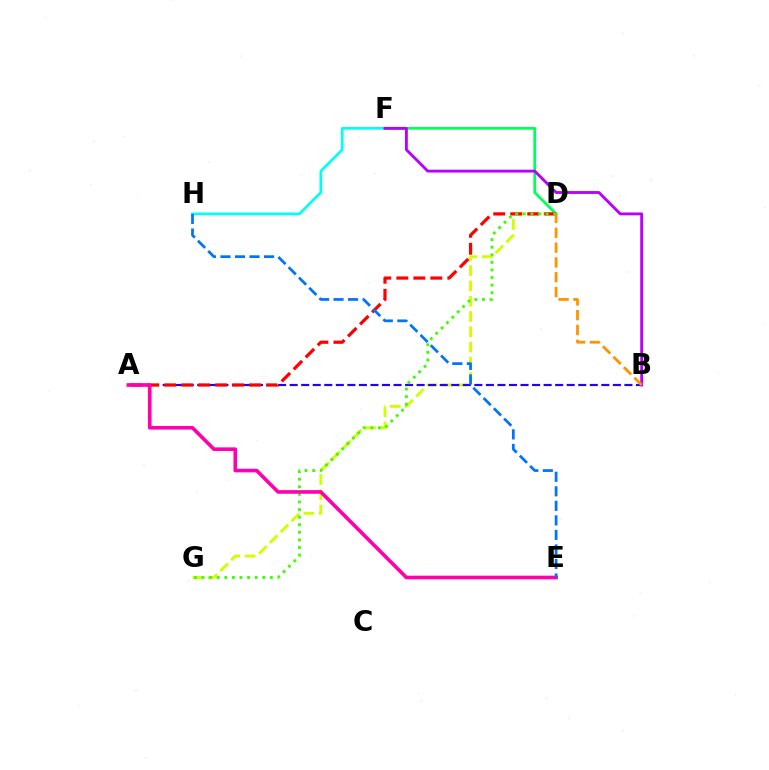{('D', 'G'): [{'color': '#d1ff00', 'line_style': 'dashed', 'thickness': 2.08}, {'color': '#3dff00', 'line_style': 'dotted', 'thickness': 2.06}], ('D', 'F'): [{'color': '#00ff5c', 'line_style': 'solid', 'thickness': 1.97}], ('A', 'B'): [{'color': '#2500ff', 'line_style': 'dashed', 'thickness': 1.57}], ('A', 'D'): [{'color': '#ff0000', 'line_style': 'dashed', 'thickness': 2.31}], ('F', 'H'): [{'color': '#00fff6', 'line_style': 'solid', 'thickness': 1.93}], ('A', 'E'): [{'color': '#ff00ac', 'line_style': 'solid', 'thickness': 2.6}], ('B', 'F'): [{'color': '#b900ff', 'line_style': 'solid', 'thickness': 2.06}], ('B', 'D'): [{'color': '#ff9400', 'line_style': 'dashed', 'thickness': 2.01}], ('E', 'H'): [{'color': '#0074ff', 'line_style': 'dashed', 'thickness': 1.97}]}